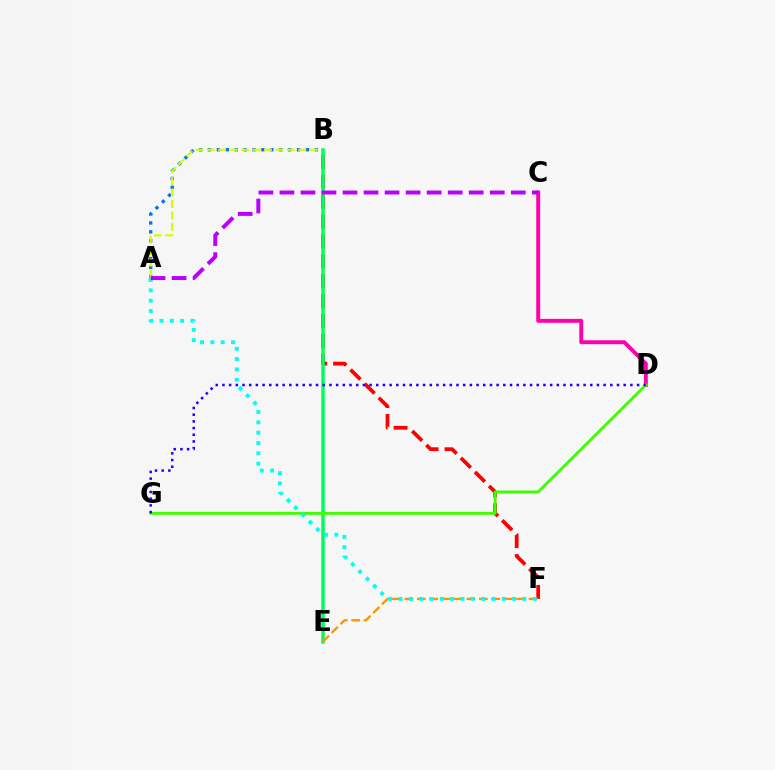{('A', 'B'): [{'color': '#0074ff', 'line_style': 'dotted', 'thickness': 2.42}, {'color': '#d1ff00', 'line_style': 'dashed', 'thickness': 1.56}], ('B', 'F'): [{'color': '#ff0000', 'line_style': 'dashed', 'thickness': 2.7}], ('C', 'D'): [{'color': '#ff00ac', 'line_style': 'solid', 'thickness': 2.83}], ('B', 'E'): [{'color': '#00ff5c', 'line_style': 'solid', 'thickness': 2.53}], ('E', 'F'): [{'color': '#ff9400', 'line_style': 'dashed', 'thickness': 1.69}], ('D', 'G'): [{'color': '#3dff00', 'line_style': 'solid', 'thickness': 2.08}, {'color': '#2500ff', 'line_style': 'dotted', 'thickness': 1.82}], ('A', 'F'): [{'color': '#00fff6', 'line_style': 'dotted', 'thickness': 2.8}], ('A', 'C'): [{'color': '#b900ff', 'line_style': 'dashed', 'thickness': 2.86}]}